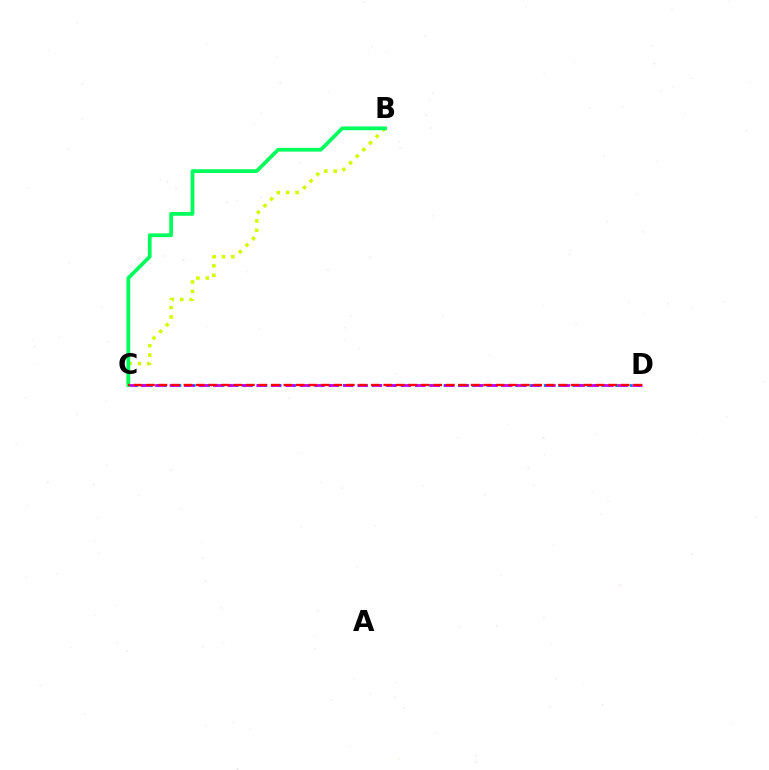{('B', 'C'): [{'color': '#d1ff00', 'line_style': 'dotted', 'thickness': 2.55}, {'color': '#00ff5c', 'line_style': 'solid', 'thickness': 2.7}], ('C', 'D'): [{'color': '#0074ff', 'line_style': 'dotted', 'thickness': 1.95}, {'color': '#b900ff', 'line_style': 'dashed', 'thickness': 1.96}, {'color': '#ff0000', 'line_style': 'dashed', 'thickness': 1.7}]}